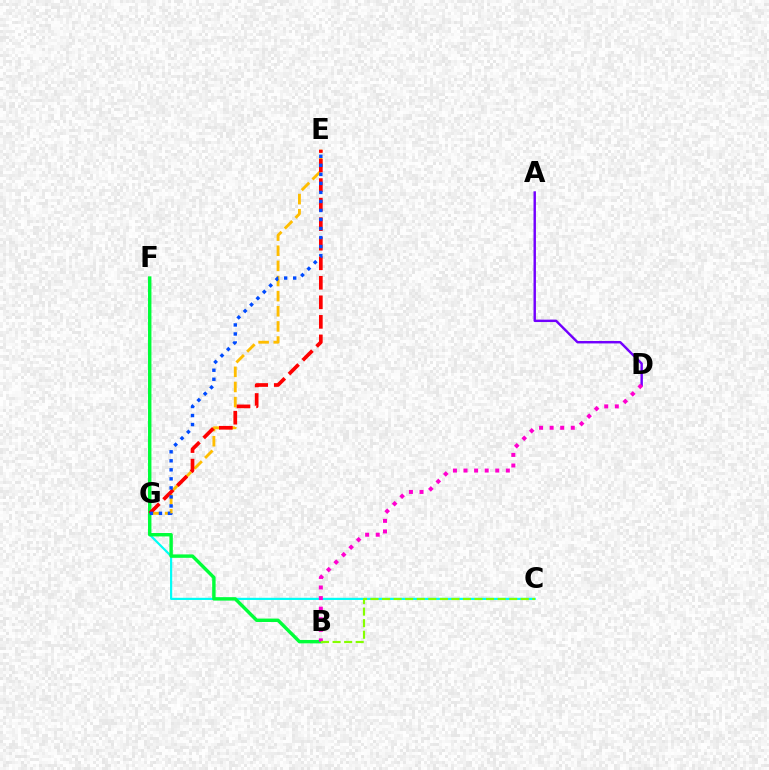{('E', 'G'): [{'color': '#ffbd00', 'line_style': 'dashed', 'thickness': 2.06}, {'color': '#ff0000', 'line_style': 'dashed', 'thickness': 2.65}, {'color': '#004bff', 'line_style': 'dotted', 'thickness': 2.45}], ('C', 'G'): [{'color': '#00fff6', 'line_style': 'solid', 'thickness': 1.57}], ('A', 'D'): [{'color': '#7200ff', 'line_style': 'solid', 'thickness': 1.74}], ('B', 'F'): [{'color': '#00ff39', 'line_style': 'solid', 'thickness': 2.46}], ('B', 'D'): [{'color': '#ff00cf', 'line_style': 'dotted', 'thickness': 2.87}], ('B', 'C'): [{'color': '#84ff00', 'line_style': 'dashed', 'thickness': 1.57}]}